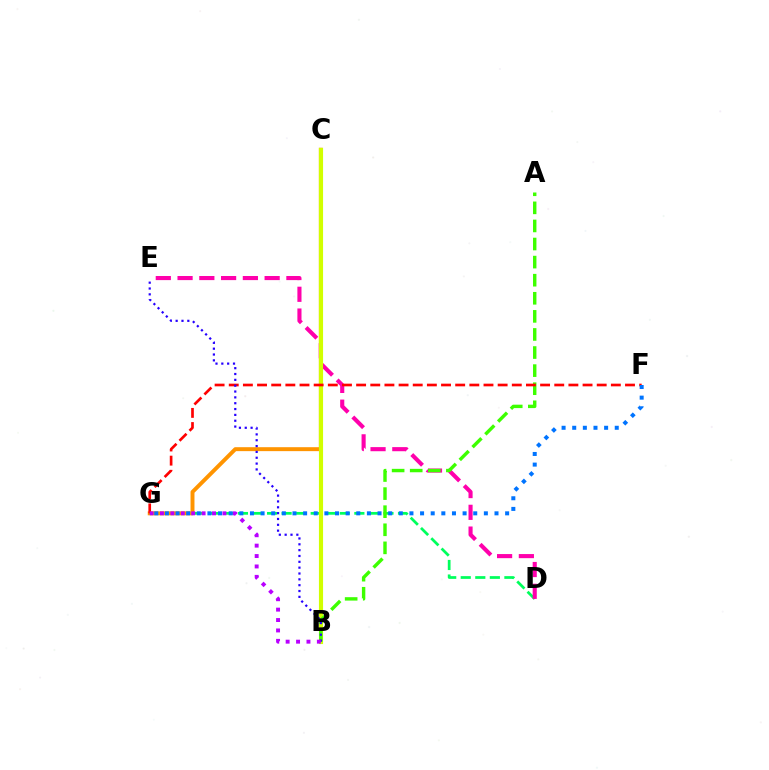{('D', 'G'): [{'color': '#00ff5c', 'line_style': 'dashed', 'thickness': 1.98}], ('C', 'G'): [{'color': '#ff9400', 'line_style': 'solid', 'thickness': 2.84}], ('B', 'C'): [{'color': '#00fff6', 'line_style': 'solid', 'thickness': 2.76}, {'color': '#d1ff00', 'line_style': 'solid', 'thickness': 2.97}], ('D', 'E'): [{'color': '#ff00ac', 'line_style': 'dashed', 'thickness': 2.96}], ('A', 'B'): [{'color': '#3dff00', 'line_style': 'dashed', 'thickness': 2.46}], ('F', 'G'): [{'color': '#ff0000', 'line_style': 'dashed', 'thickness': 1.92}, {'color': '#0074ff', 'line_style': 'dotted', 'thickness': 2.89}], ('B', 'E'): [{'color': '#2500ff', 'line_style': 'dotted', 'thickness': 1.59}], ('B', 'G'): [{'color': '#b900ff', 'line_style': 'dotted', 'thickness': 2.83}]}